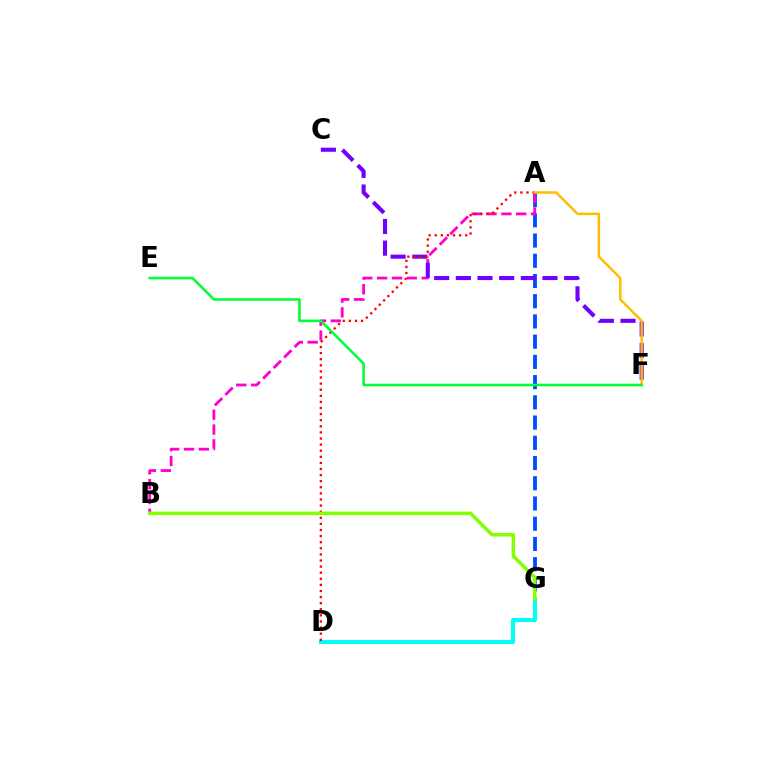{('A', 'G'): [{'color': '#004bff', 'line_style': 'dashed', 'thickness': 2.75}], ('A', 'B'): [{'color': '#ff00cf', 'line_style': 'dashed', 'thickness': 2.02}], ('D', 'G'): [{'color': '#00fff6', 'line_style': 'solid', 'thickness': 2.92}], ('C', 'F'): [{'color': '#7200ff', 'line_style': 'dashed', 'thickness': 2.94}], ('A', 'D'): [{'color': '#ff0000', 'line_style': 'dotted', 'thickness': 1.66}], ('A', 'F'): [{'color': '#ffbd00', 'line_style': 'solid', 'thickness': 1.78}], ('B', 'G'): [{'color': '#84ff00', 'line_style': 'solid', 'thickness': 2.53}], ('E', 'F'): [{'color': '#00ff39', 'line_style': 'solid', 'thickness': 1.87}]}